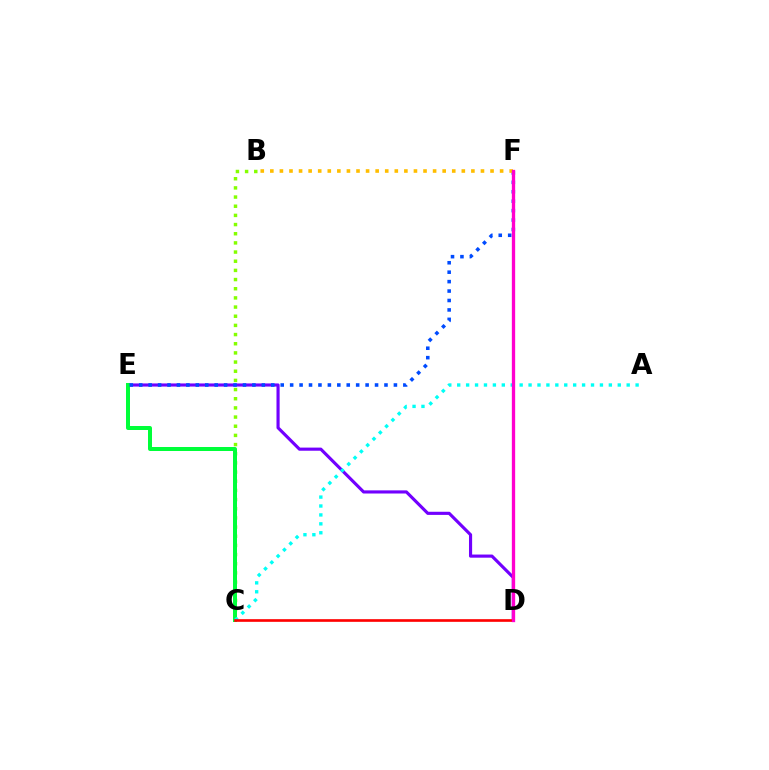{('D', 'E'): [{'color': '#7200ff', 'line_style': 'solid', 'thickness': 2.26}], ('B', 'C'): [{'color': '#84ff00', 'line_style': 'dotted', 'thickness': 2.49}], ('C', 'E'): [{'color': '#00ff39', 'line_style': 'solid', 'thickness': 2.88}], ('E', 'F'): [{'color': '#004bff', 'line_style': 'dotted', 'thickness': 2.56}], ('B', 'F'): [{'color': '#ffbd00', 'line_style': 'dotted', 'thickness': 2.6}], ('A', 'C'): [{'color': '#00fff6', 'line_style': 'dotted', 'thickness': 2.42}], ('C', 'D'): [{'color': '#ff0000', 'line_style': 'solid', 'thickness': 1.91}], ('D', 'F'): [{'color': '#ff00cf', 'line_style': 'solid', 'thickness': 2.38}]}